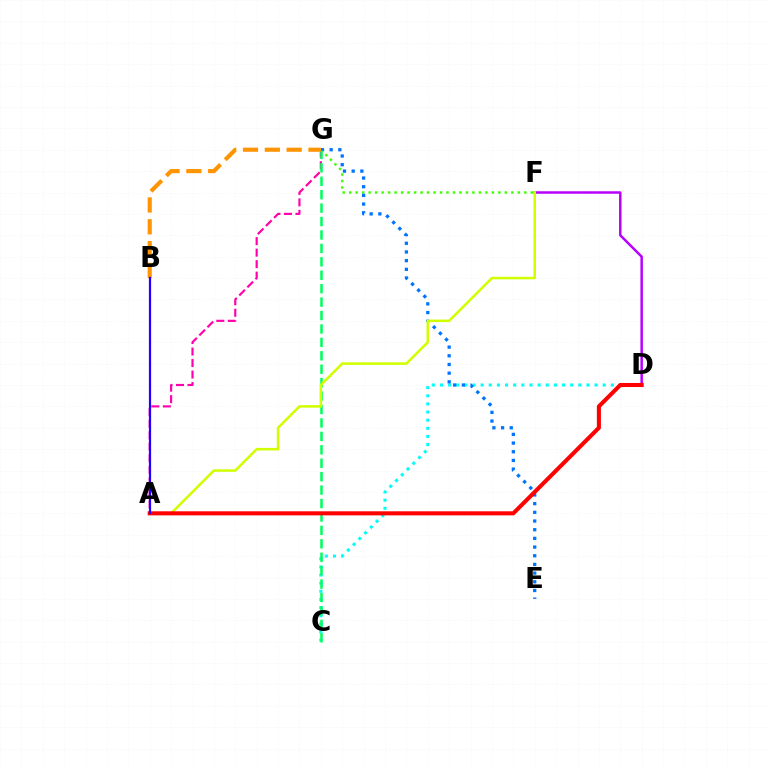{('D', 'F'): [{'color': '#b900ff', 'line_style': 'solid', 'thickness': 1.79}], ('F', 'G'): [{'color': '#3dff00', 'line_style': 'dotted', 'thickness': 1.76}], ('C', 'D'): [{'color': '#00fff6', 'line_style': 'dotted', 'thickness': 2.21}], ('A', 'G'): [{'color': '#ff00ac', 'line_style': 'dashed', 'thickness': 1.56}], ('E', 'G'): [{'color': '#0074ff', 'line_style': 'dotted', 'thickness': 2.36}], ('C', 'G'): [{'color': '#00ff5c', 'line_style': 'dashed', 'thickness': 1.82}], ('A', 'F'): [{'color': '#d1ff00', 'line_style': 'solid', 'thickness': 1.83}], ('A', 'D'): [{'color': '#ff0000', 'line_style': 'solid', 'thickness': 2.93}], ('B', 'G'): [{'color': '#ff9400', 'line_style': 'dashed', 'thickness': 2.97}], ('A', 'B'): [{'color': '#2500ff', 'line_style': 'solid', 'thickness': 1.59}]}